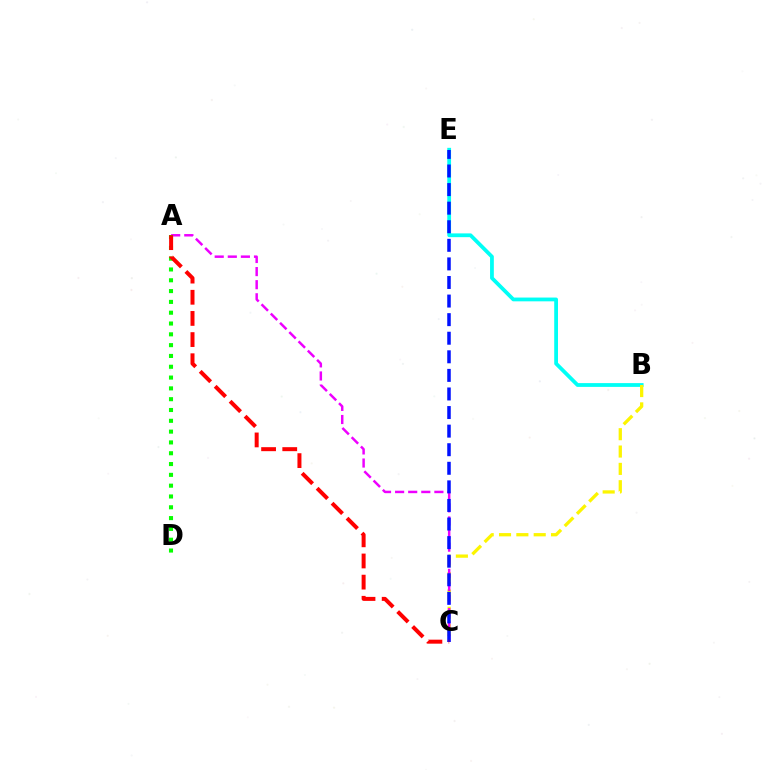{('B', 'E'): [{'color': '#00fff6', 'line_style': 'solid', 'thickness': 2.72}], ('B', 'C'): [{'color': '#fcf500', 'line_style': 'dashed', 'thickness': 2.36}], ('A', 'C'): [{'color': '#ee00ff', 'line_style': 'dashed', 'thickness': 1.78}, {'color': '#ff0000', 'line_style': 'dashed', 'thickness': 2.87}], ('C', 'E'): [{'color': '#0010ff', 'line_style': 'dashed', 'thickness': 2.52}], ('A', 'D'): [{'color': '#08ff00', 'line_style': 'dotted', 'thickness': 2.94}]}